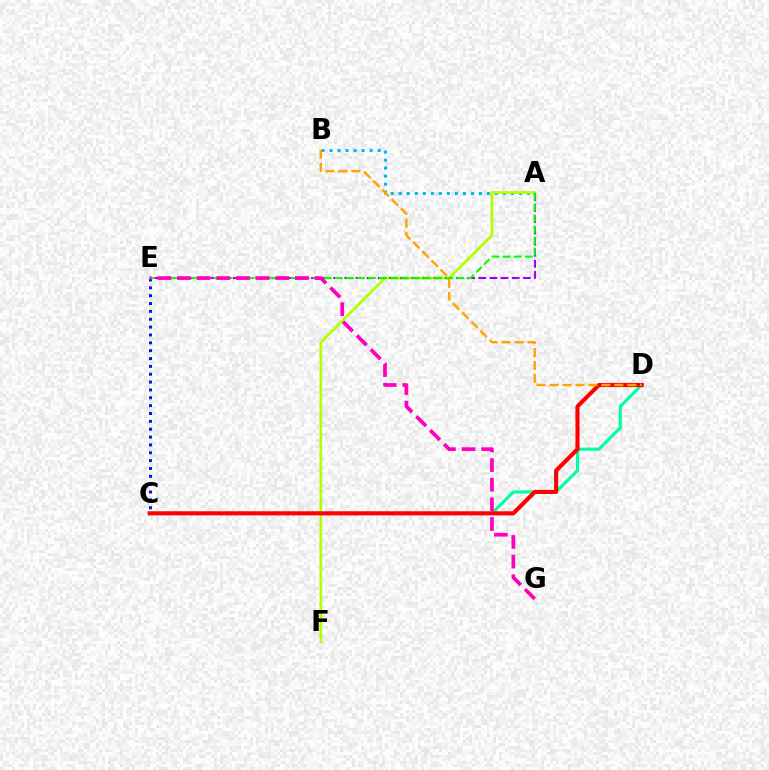{('C', 'E'): [{'color': '#0010ff', 'line_style': 'dotted', 'thickness': 2.13}], ('A', 'B'): [{'color': '#00b5ff', 'line_style': 'dotted', 'thickness': 2.18}], ('A', 'F'): [{'color': '#b3ff00', 'line_style': 'solid', 'thickness': 1.93}], ('C', 'D'): [{'color': '#00ff9d', 'line_style': 'solid', 'thickness': 2.24}, {'color': '#ff0000', 'line_style': 'solid', 'thickness': 2.96}], ('A', 'E'): [{'color': '#9b00ff', 'line_style': 'dashed', 'thickness': 1.52}, {'color': '#08ff00', 'line_style': 'dashed', 'thickness': 1.5}], ('B', 'D'): [{'color': '#ffa500', 'line_style': 'dashed', 'thickness': 1.76}], ('E', 'G'): [{'color': '#ff00bd', 'line_style': 'dashed', 'thickness': 2.67}]}